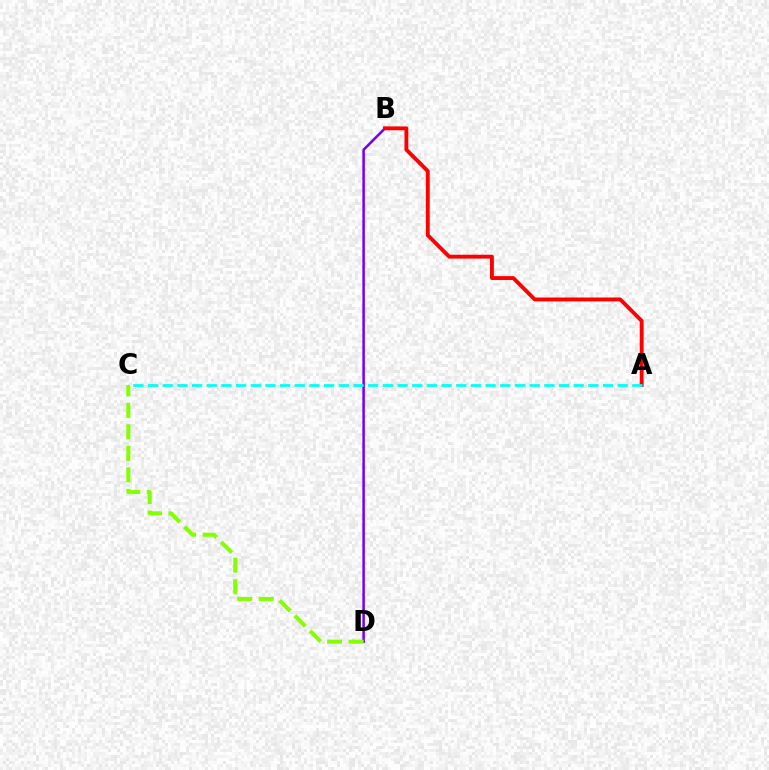{('B', 'D'): [{'color': '#7200ff', 'line_style': 'solid', 'thickness': 1.82}], ('A', 'B'): [{'color': '#ff0000', 'line_style': 'solid', 'thickness': 2.78}], ('A', 'C'): [{'color': '#00fff6', 'line_style': 'dashed', 'thickness': 1.99}], ('C', 'D'): [{'color': '#84ff00', 'line_style': 'dashed', 'thickness': 2.92}]}